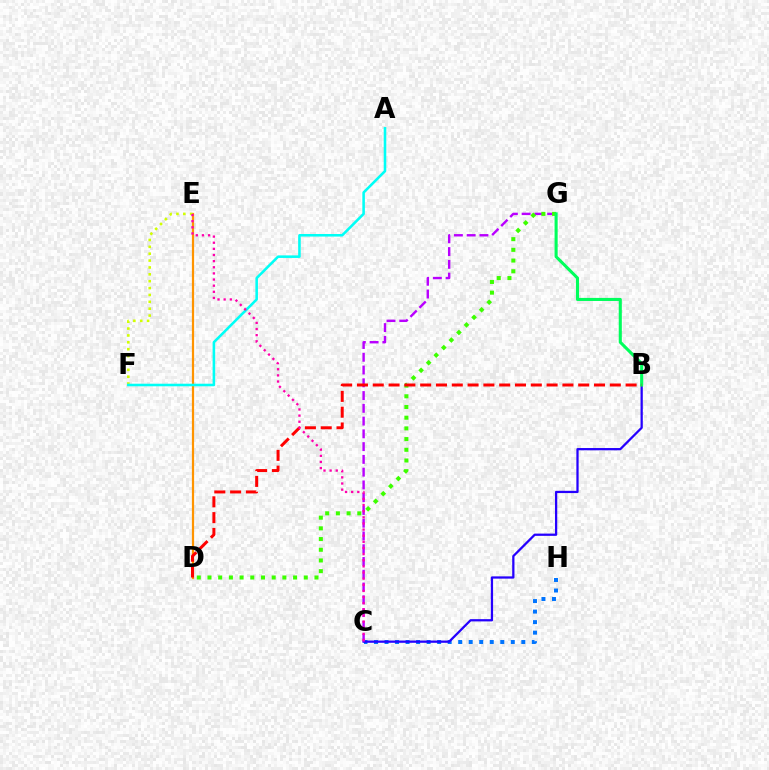{('C', 'H'): [{'color': '#0074ff', 'line_style': 'dotted', 'thickness': 2.86}], ('B', 'C'): [{'color': '#2500ff', 'line_style': 'solid', 'thickness': 1.63}], ('D', 'E'): [{'color': '#ff9400', 'line_style': 'solid', 'thickness': 1.6}], ('E', 'F'): [{'color': '#d1ff00', 'line_style': 'dotted', 'thickness': 1.87}], ('C', 'G'): [{'color': '#b900ff', 'line_style': 'dashed', 'thickness': 1.73}], ('D', 'G'): [{'color': '#3dff00', 'line_style': 'dotted', 'thickness': 2.91}], ('B', 'G'): [{'color': '#00ff5c', 'line_style': 'solid', 'thickness': 2.22}], ('B', 'D'): [{'color': '#ff0000', 'line_style': 'dashed', 'thickness': 2.15}], ('A', 'F'): [{'color': '#00fff6', 'line_style': 'solid', 'thickness': 1.85}], ('C', 'E'): [{'color': '#ff00ac', 'line_style': 'dotted', 'thickness': 1.67}]}